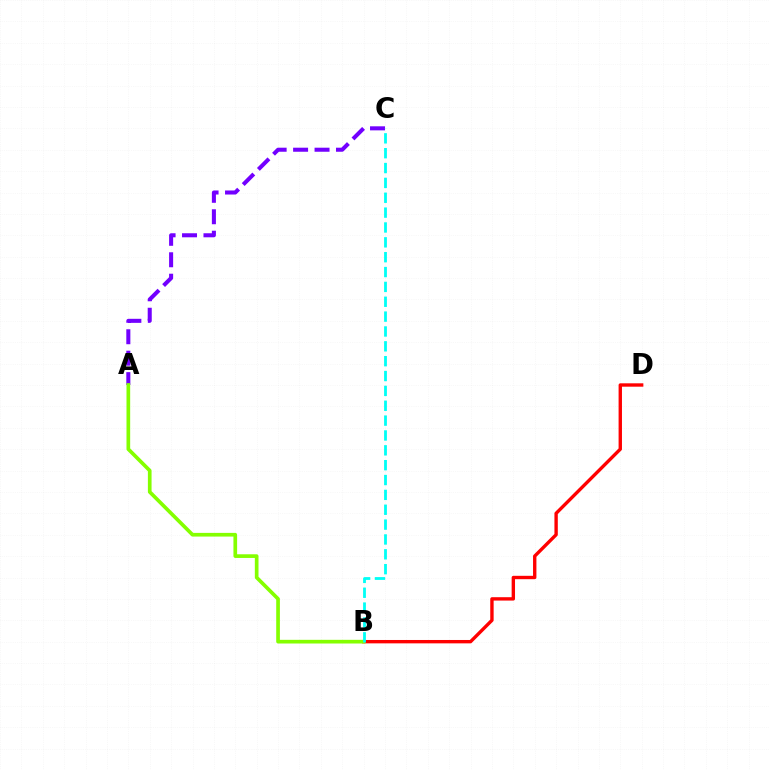{('B', 'D'): [{'color': '#ff0000', 'line_style': 'solid', 'thickness': 2.43}], ('A', 'C'): [{'color': '#7200ff', 'line_style': 'dashed', 'thickness': 2.91}], ('A', 'B'): [{'color': '#84ff00', 'line_style': 'solid', 'thickness': 2.65}], ('B', 'C'): [{'color': '#00fff6', 'line_style': 'dashed', 'thickness': 2.02}]}